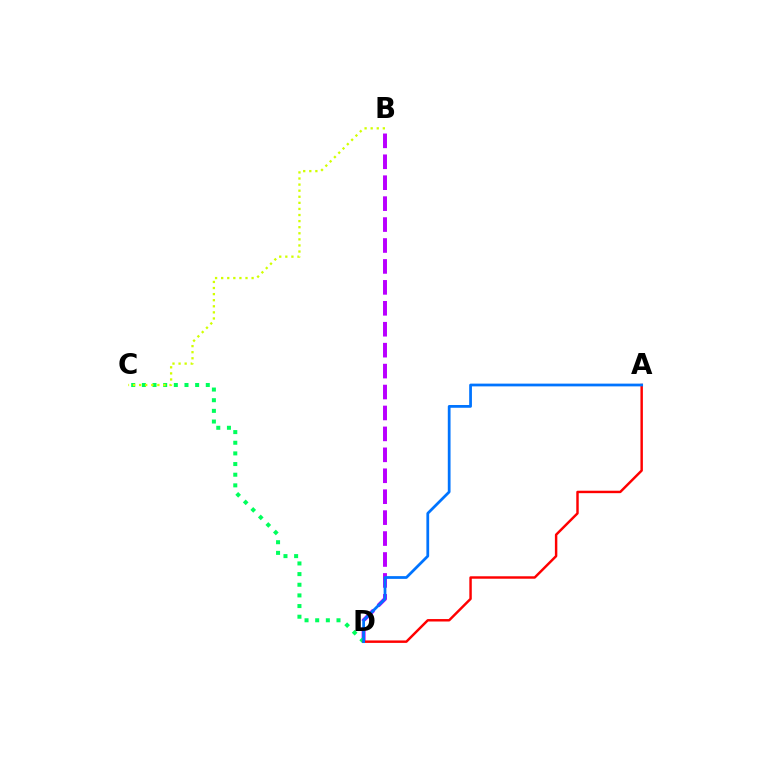{('B', 'D'): [{'color': '#b900ff', 'line_style': 'dashed', 'thickness': 2.84}], ('C', 'D'): [{'color': '#00ff5c', 'line_style': 'dotted', 'thickness': 2.89}], ('B', 'C'): [{'color': '#d1ff00', 'line_style': 'dotted', 'thickness': 1.65}], ('A', 'D'): [{'color': '#ff0000', 'line_style': 'solid', 'thickness': 1.76}, {'color': '#0074ff', 'line_style': 'solid', 'thickness': 1.98}]}